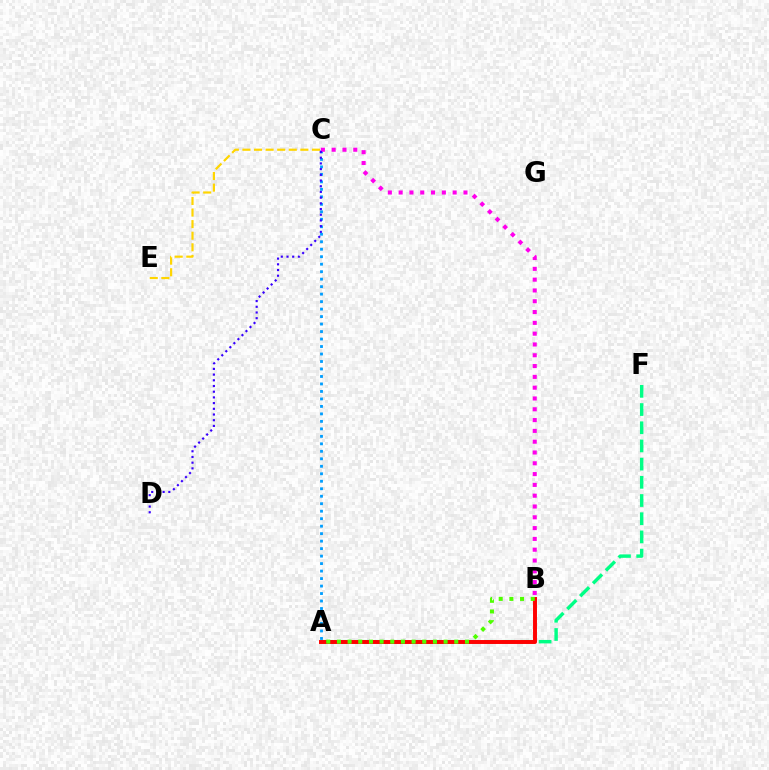{('A', 'C'): [{'color': '#009eff', 'line_style': 'dotted', 'thickness': 2.03}], ('C', 'E'): [{'color': '#ffd500', 'line_style': 'dashed', 'thickness': 1.57}], ('A', 'F'): [{'color': '#00ff86', 'line_style': 'dashed', 'thickness': 2.47}], ('B', 'C'): [{'color': '#ff00ed', 'line_style': 'dotted', 'thickness': 2.93}], ('A', 'B'): [{'color': '#ff0000', 'line_style': 'solid', 'thickness': 2.84}, {'color': '#4fff00', 'line_style': 'dotted', 'thickness': 2.9}], ('C', 'D'): [{'color': '#3700ff', 'line_style': 'dotted', 'thickness': 1.55}]}